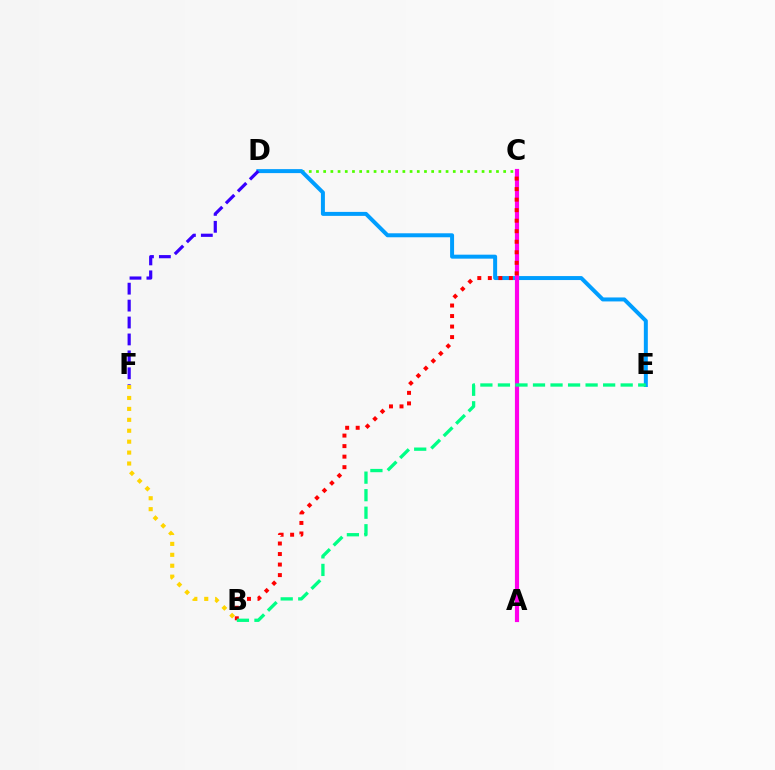{('C', 'D'): [{'color': '#4fff00', 'line_style': 'dotted', 'thickness': 1.96}], ('B', 'F'): [{'color': '#ffd500', 'line_style': 'dotted', 'thickness': 2.97}], ('D', 'E'): [{'color': '#009eff', 'line_style': 'solid', 'thickness': 2.87}], ('A', 'C'): [{'color': '#ff00ed', 'line_style': 'solid', 'thickness': 3.0}], ('B', 'C'): [{'color': '#ff0000', 'line_style': 'dotted', 'thickness': 2.86}], ('D', 'F'): [{'color': '#3700ff', 'line_style': 'dashed', 'thickness': 2.3}], ('B', 'E'): [{'color': '#00ff86', 'line_style': 'dashed', 'thickness': 2.38}]}